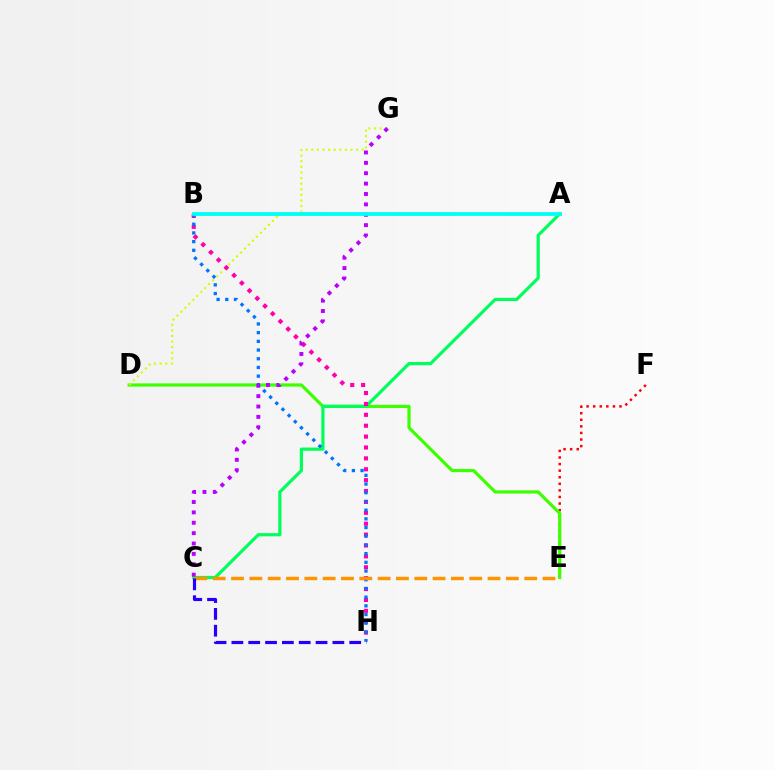{('E', 'F'): [{'color': '#ff0000', 'line_style': 'dotted', 'thickness': 1.79}], ('D', 'E'): [{'color': '#3dff00', 'line_style': 'solid', 'thickness': 2.3}], ('A', 'C'): [{'color': '#00ff5c', 'line_style': 'solid', 'thickness': 2.3}], ('D', 'G'): [{'color': '#d1ff00', 'line_style': 'dotted', 'thickness': 1.52}], ('B', 'H'): [{'color': '#ff00ac', 'line_style': 'dotted', 'thickness': 2.96}, {'color': '#0074ff', 'line_style': 'dotted', 'thickness': 2.36}], ('C', 'E'): [{'color': '#ff9400', 'line_style': 'dashed', 'thickness': 2.49}], ('C', 'G'): [{'color': '#b900ff', 'line_style': 'dotted', 'thickness': 2.82}], ('C', 'H'): [{'color': '#2500ff', 'line_style': 'dashed', 'thickness': 2.29}], ('A', 'B'): [{'color': '#00fff6', 'line_style': 'solid', 'thickness': 2.73}]}